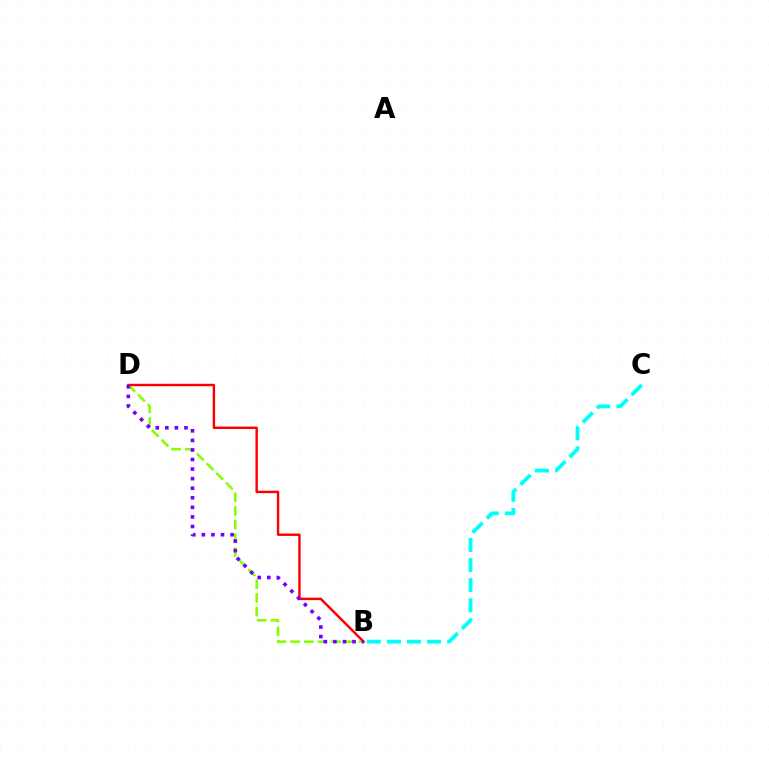{('B', 'D'): [{'color': '#84ff00', 'line_style': 'dashed', 'thickness': 1.86}, {'color': '#ff0000', 'line_style': 'solid', 'thickness': 1.75}, {'color': '#7200ff', 'line_style': 'dotted', 'thickness': 2.6}], ('B', 'C'): [{'color': '#00fff6', 'line_style': 'dashed', 'thickness': 2.73}]}